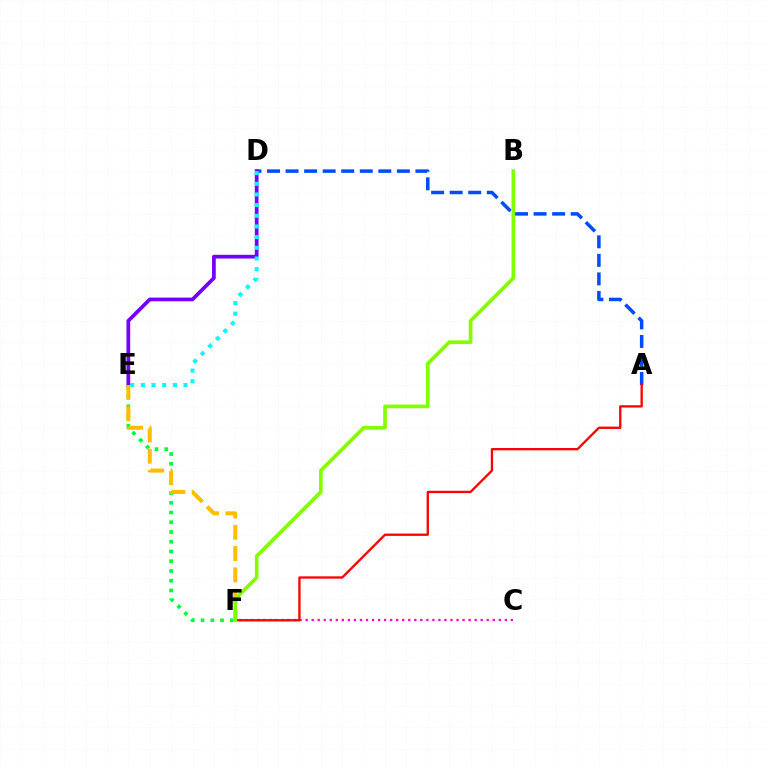{('A', 'D'): [{'color': '#004bff', 'line_style': 'dashed', 'thickness': 2.52}], ('C', 'F'): [{'color': '#ff00cf', 'line_style': 'dotted', 'thickness': 1.64}], ('E', 'F'): [{'color': '#00ff39', 'line_style': 'dotted', 'thickness': 2.65}, {'color': '#ffbd00', 'line_style': 'dashed', 'thickness': 2.89}], ('D', 'E'): [{'color': '#7200ff', 'line_style': 'solid', 'thickness': 2.68}, {'color': '#00fff6', 'line_style': 'dotted', 'thickness': 2.9}], ('A', 'F'): [{'color': '#ff0000', 'line_style': 'solid', 'thickness': 1.66}], ('B', 'F'): [{'color': '#84ff00', 'line_style': 'solid', 'thickness': 2.64}]}